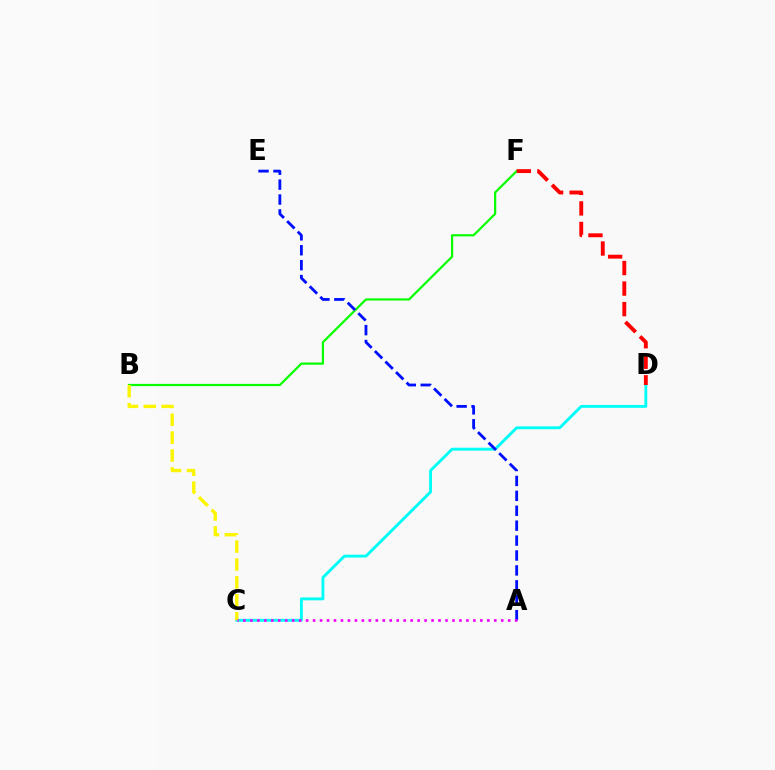{('B', 'F'): [{'color': '#08ff00', 'line_style': 'solid', 'thickness': 1.6}], ('C', 'D'): [{'color': '#00fff6', 'line_style': 'solid', 'thickness': 2.07}], ('A', 'E'): [{'color': '#0010ff', 'line_style': 'dashed', 'thickness': 2.03}], ('B', 'C'): [{'color': '#fcf500', 'line_style': 'dashed', 'thickness': 2.43}], ('D', 'F'): [{'color': '#ff0000', 'line_style': 'dashed', 'thickness': 2.79}], ('A', 'C'): [{'color': '#ee00ff', 'line_style': 'dotted', 'thickness': 1.89}]}